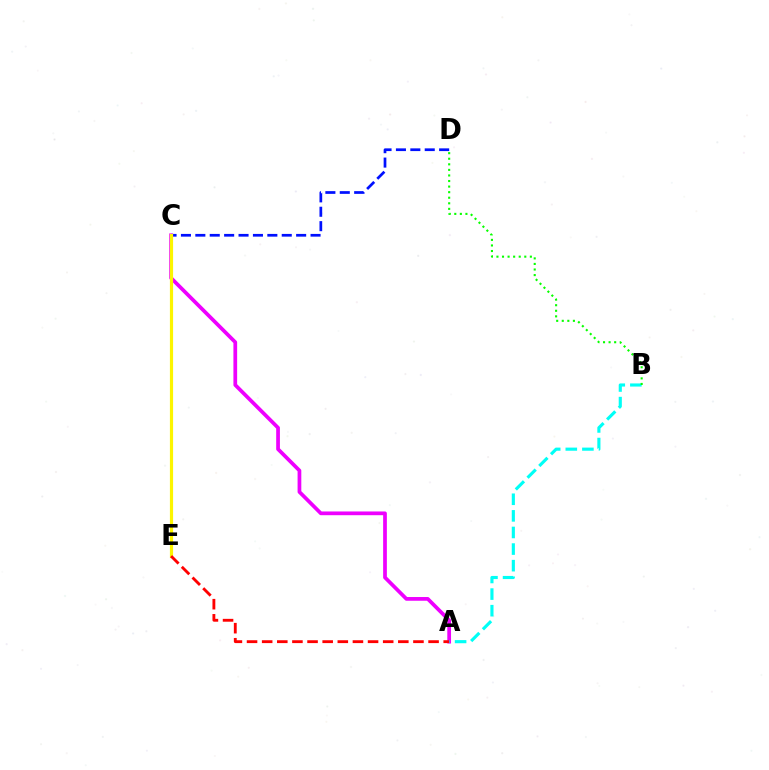{('A', 'C'): [{'color': '#ee00ff', 'line_style': 'solid', 'thickness': 2.68}], ('A', 'B'): [{'color': '#00fff6', 'line_style': 'dashed', 'thickness': 2.26}], ('C', 'D'): [{'color': '#0010ff', 'line_style': 'dashed', 'thickness': 1.96}], ('C', 'E'): [{'color': '#fcf500', 'line_style': 'solid', 'thickness': 2.29}], ('B', 'D'): [{'color': '#08ff00', 'line_style': 'dotted', 'thickness': 1.51}], ('A', 'E'): [{'color': '#ff0000', 'line_style': 'dashed', 'thickness': 2.06}]}